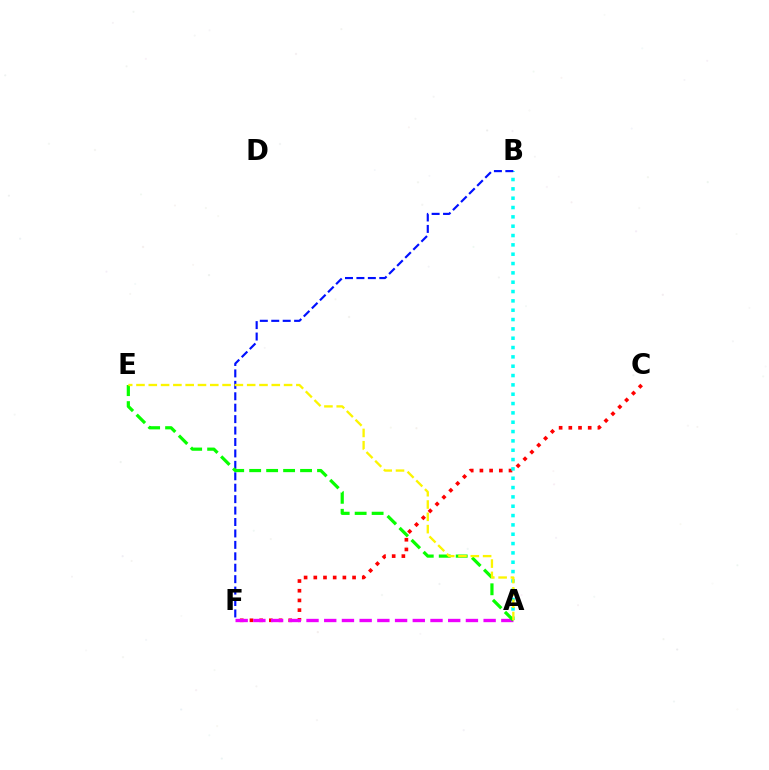{('C', 'F'): [{'color': '#ff0000', 'line_style': 'dotted', 'thickness': 2.63}], ('A', 'B'): [{'color': '#00fff6', 'line_style': 'dotted', 'thickness': 2.54}], ('B', 'F'): [{'color': '#0010ff', 'line_style': 'dashed', 'thickness': 1.55}], ('A', 'F'): [{'color': '#ee00ff', 'line_style': 'dashed', 'thickness': 2.41}], ('A', 'E'): [{'color': '#08ff00', 'line_style': 'dashed', 'thickness': 2.3}, {'color': '#fcf500', 'line_style': 'dashed', 'thickness': 1.67}]}